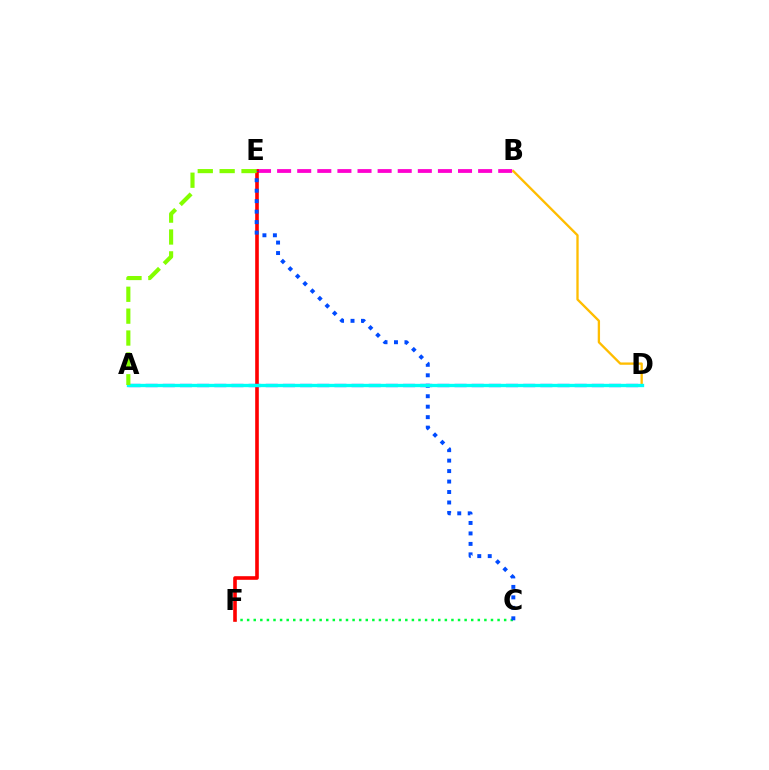{('B', 'E'): [{'color': '#ff00cf', 'line_style': 'dashed', 'thickness': 2.73}], ('C', 'F'): [{'color': '#00ff39', 'line_style': 'dotted', 'thickness': 1.79}], ('E', 'F'): [{'color': '#ff0000', 'line_style': 'solid', 'thickness': 2.61}], ('B', 'D'): [{'color': '#ffbd00', 'line_style': 'solid', 'thickness': 1.67}], ('A', 'D'): [{'color': '#7200ff', 'line_style': 'dashed', 'thickness': 2.33}, {'color': '#00fff6', 'line_style': 'solid', 'thickness': 2.4}], ('C', 'E'): [{'color': '#004bff', 'line_style': 'dotted', 'thickness': 2.84}], ('A', 'E'): [{'color': '#84ff00', 'line_style': 'dashed', 'thickness': 2.97}]}